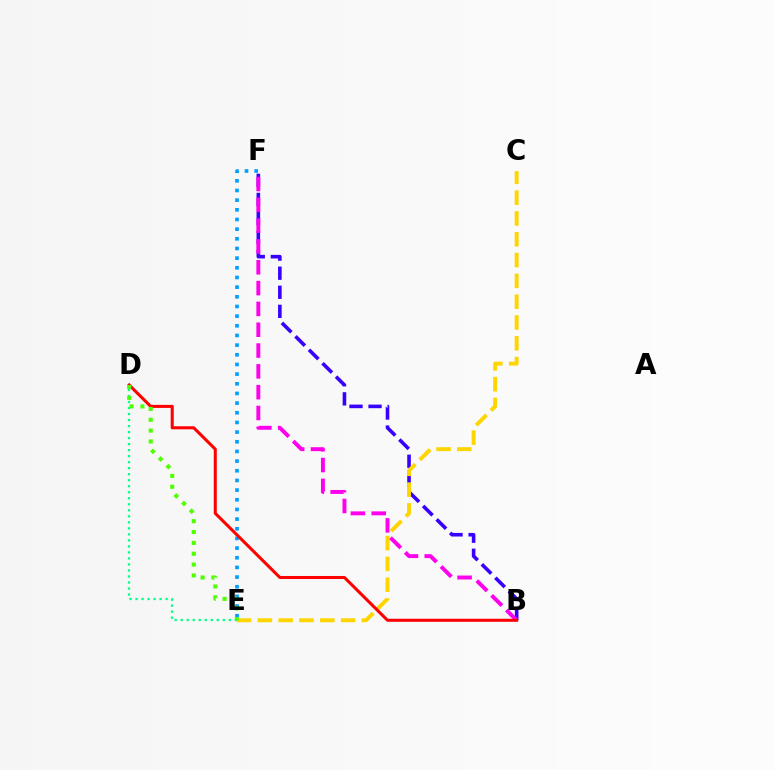{('E', 'F'): [{'color': '#009eff', 'line_style': 'dotted', 'thickness': 2.63}], ('B', 'F'): [{'color': '#3700ff', 'line_style': 'dashed', 'thickness': 2.59}, {'color': '#ff00ed', 'line_style': 'dashed', 'thickness': 2.83}], ('C', 'E'): [{'color': '#ffd500', 'line_style': 'dashed', 'thickness': 2.83}], ('B', 'D'): [{'color': '#ff0000', 'line_style': 'solid', 'thickness': 2.19}], ('D', 'E'): [{'color': '#00ff86', 'line_style': 'dotted', 'thickness': 1.63}, {'color': '#4fff00', 'line_style': 'dotted', 'thickness': 2.95}]}